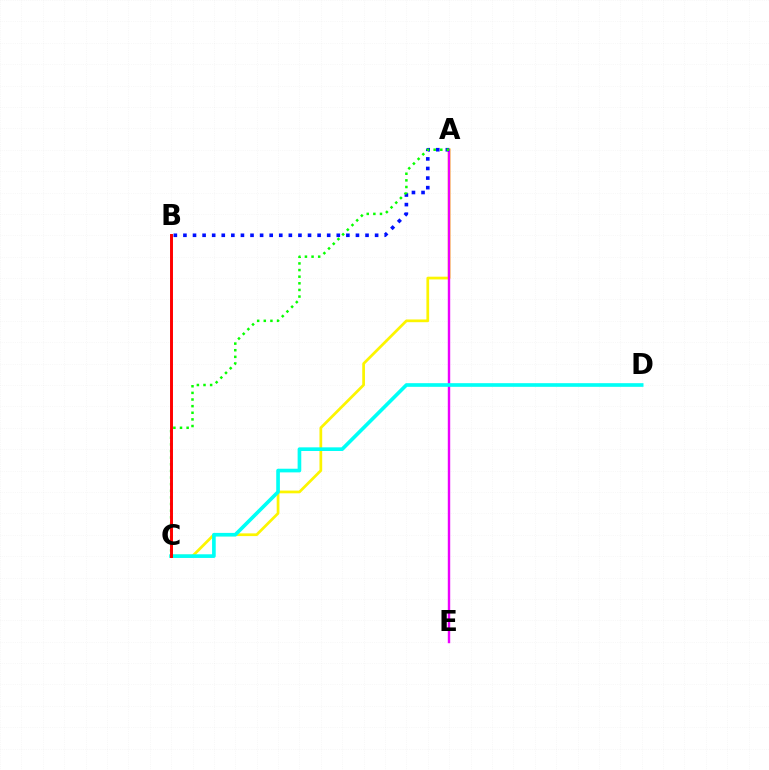{('A', 'C'): [{'color': '#fcf500', 'line_style': 'solid', 'thickness': 1.97}, {'color': '#08ff00', 'line_style': 'dotted', 'thickness': 1.8}], ('A', 'E'): [{'color': '#ee00ff', 'line_style': 'solid', 'thickness': 1.74}], ('A', 'B'): [{'color': '#0010ff', 'line_style': 'dotted', 'thickness': 2.6}], ('C', 'D'): [{'color': '#00fff6', 'line_style': 'solid', 'thickness': 2.63}], ('B', 'C'): [{'color': '#ff0000', 'line_style': 'solid', 'thickness': 2.12}]}